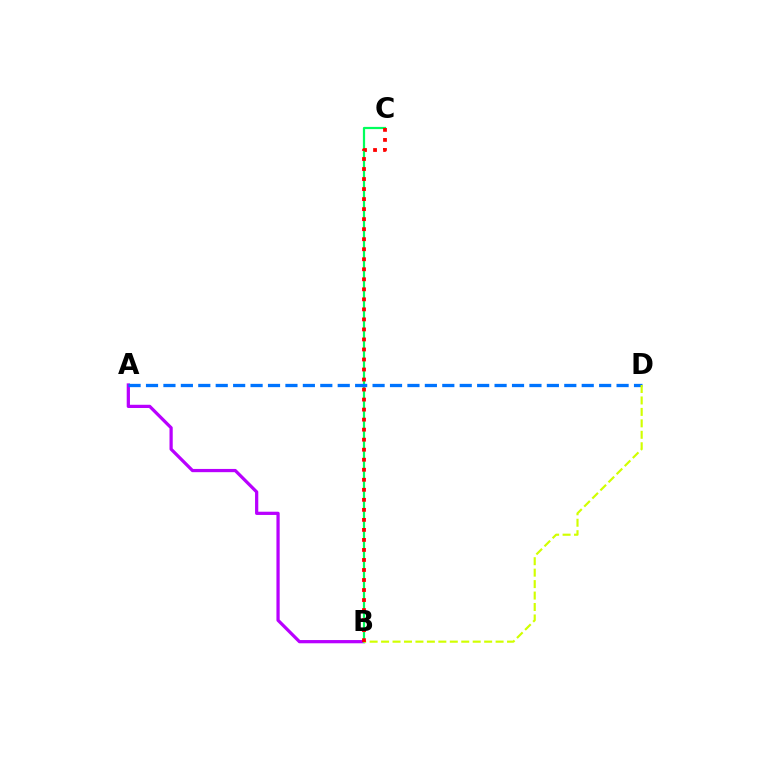{('A', 'B'): [{'color': '#b900ff', 'line_style': 'solid', 'thickness': 2.33}], ('B', 'C'): [{'color': '#00ff5c', 'line_style': 'solid', 'thickness': 1.6}, {'color': '#ff0000', 'line_style': 'dotted', 'thickness': 2.72}], ('A', 'D'): [{'color': '#0074ff', 'line_style': 'dashed', 'thickness': 2.37}], ('B', 'D'): [{'color': '#d1ff00', 'line_style': 'dashed', 'thickness': 1.56}]}